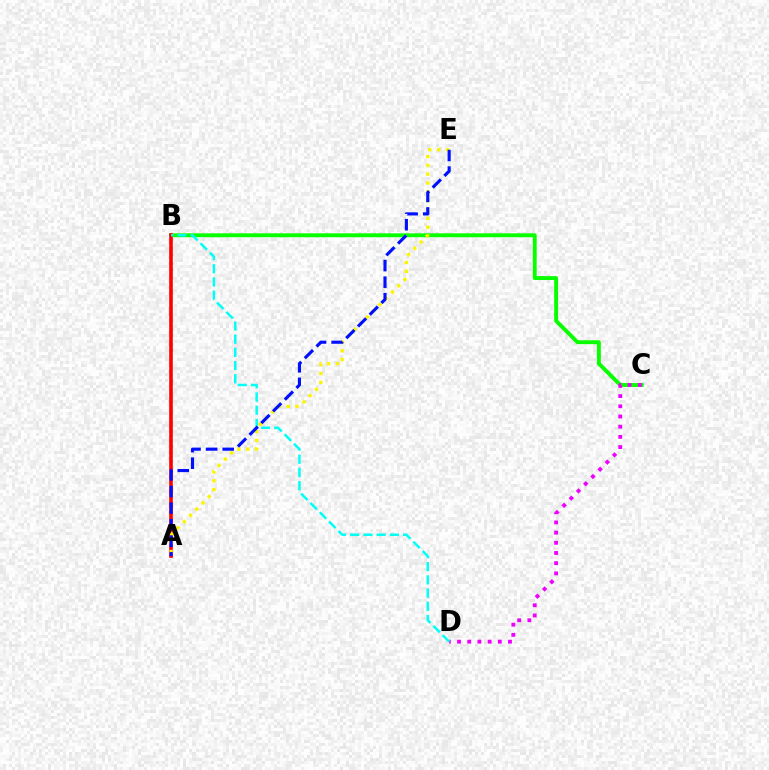{('B', 'C'): [{'color': '#08ff00', 'line_style': 'solid', 'thickness': 2.8}], ('A', 'B'): [{'color': '#ff0000', 'line_style': 'solid', 'thickness': 2.61}], ('C', 'D'): [{'color': '#ee00ff', 'line_style': 'dotted', 'thickness': 2.77}], ('A', 'E'): [{'color': '#fcf500', 'line_style': 'dotted', 'thickness': 2.4}, {'color': '#0010ff', 'line_style': 'dashed', 'thickness': 2.25}], ('B', 'D'): [{'color': '#00fff6', 'line_style': 'dashed', 'thickness': 1.79}]}